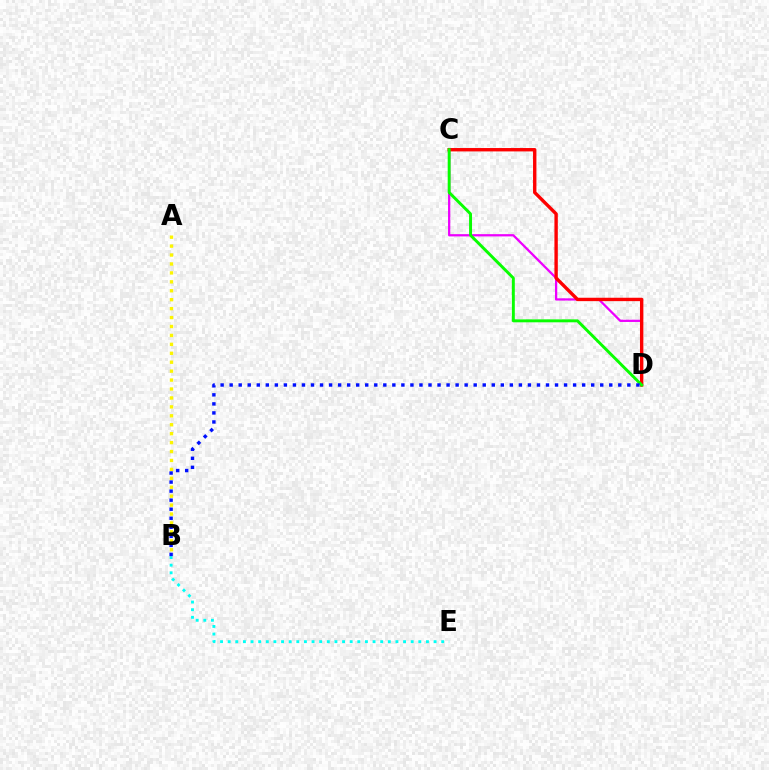{('C', 'D'): [{'color': '#ee00ff', 'line_style': 'solid', 'thickness': 1.63}, {'color': '#ff0000', 'line_style': 'solid', 'thickness': 2.43}, {'color': '#08ff00', 'line_style': 'solid', 'thickness': 2.11}], ('B', 'E'): [{'color': '#00fff6', 'line_style': 'dotted', 'thickness': 2.07}], ('A', 'B'): [{'color': '#fcf500', 'line_style': 'dotted', 'thickness': 2.43}], ('B', 'D'): [{'color': '#0010ff', 'line_style': 'dotted', 'thickness': 2.46}]}